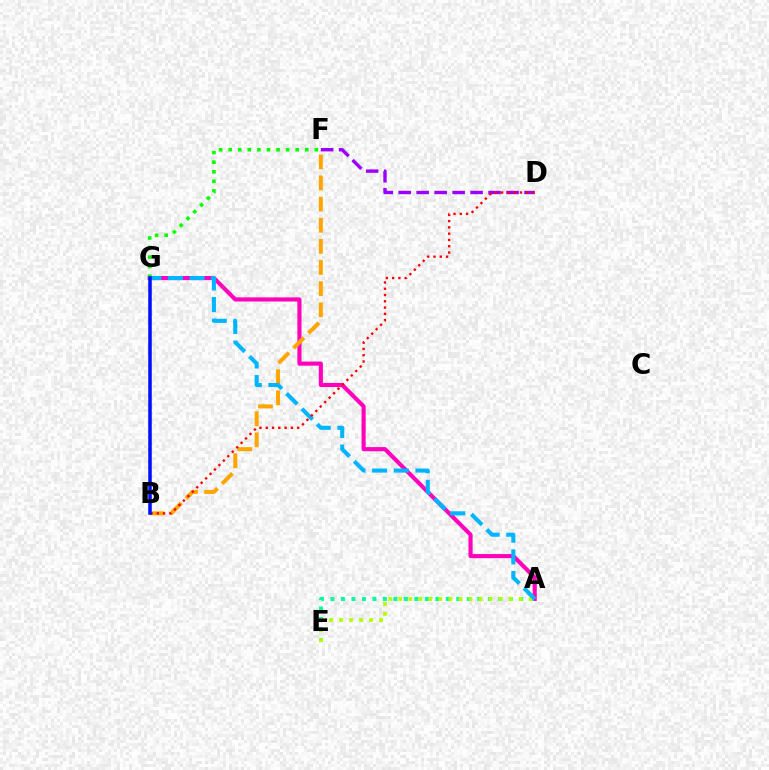{('D', 'F'): [{'color': '#9b00ff', 'line_style': 'dashed', 'thickness': 2.44}], ('A', 'G'): [{'color': '#ff00bd', 'line_style': 'solid', 'thickness': 2.96}, {'color': '#00b5ff', 'line_style': 'dashed', 'thickness': 2.94}], ('B', 'F'): [{'color': '#ffa500', 'line_style': 'dashed', 'thickness': 2.87}], ('A', 'E'): [{'color': '#00ff9d', 'line_style': 'dotted', 'thickness': 2.85}, {'color': '#b3ff00', 'line_style': 'dotted', 'thickness': 2.72}], ('B', 'D'): [{'color': '#ff0000', 'line_style': 'dotted', 'thickness': 1.71}], ('F', 'G'): [{'color': '#08ff00', 'line_style': 'dotted', 'thickness': 2.6}], ('B', 'G'): [{'color': '#0010ff', 'line_style': 'solid', 'thickness': 2.55}]}